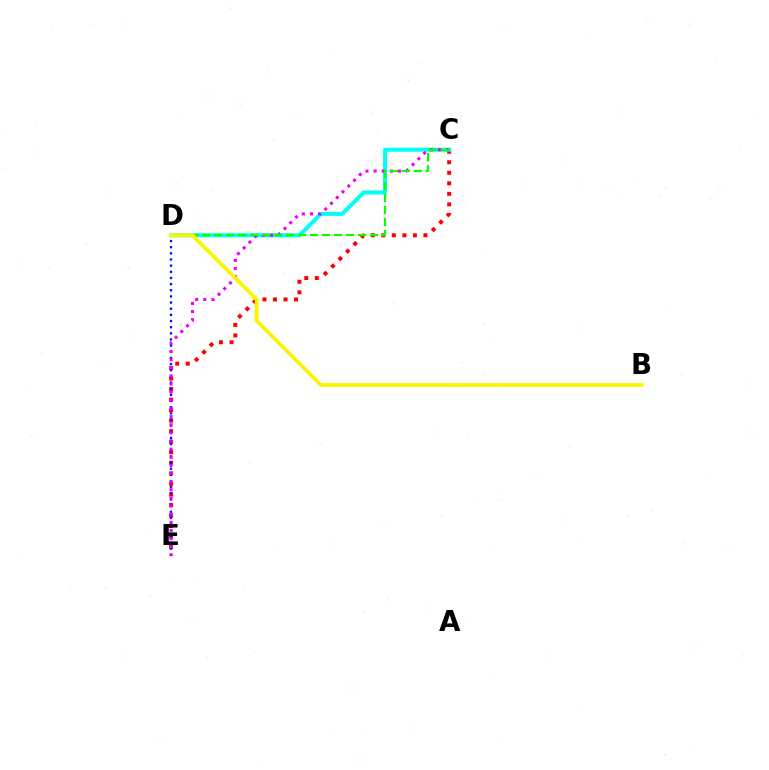{('C', 'E'): [{'color': '#ff0000', 'line_style': 'dotted', 'thickness': 2.86}, {'color': '#ee00ff', 'line_style': 'dotted', 'thickness': 2.21}], ('C', 'D'): [{'color': '#00fff6', 'line_style': 'solid', 'thickness': 2.92}, {'color': '#08ff00', 'line_style': 'dashed', 'thickness': 1.63}], ('D', 'E'): [{'color': '#0010ff', 'line_style': 'dotted', 'thickness': 1.67}], ('B', 'D'): [{'color': '#fcf500', 'line_style': 'solid', 'thickness': 2.73}]}